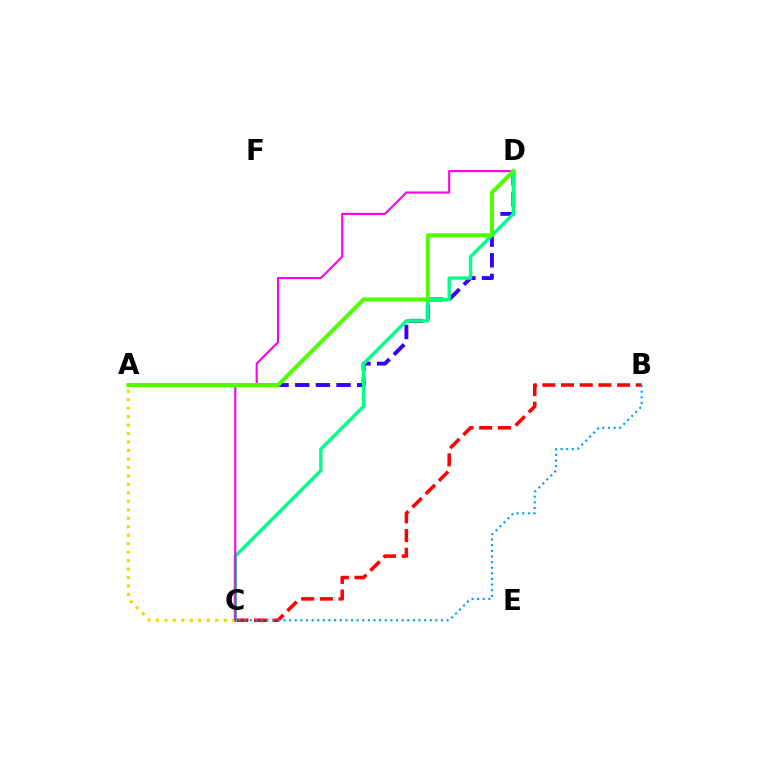{('A', 'D'): [{'color': '#3700ff', 'line_style': 'dashed', 'thickness': 2.81}, {'color': '#4fff00', 'line_style': 'solid', 'thickness': 2.88}], ('B', 'C'): [{'color': '#ff0000', 'line_style': 'dashed', 'thickness': 2.54}, {'color': '#009eff', 'line_style': 'dotted', 'thickness': 1.53}], ('C', 'D'): [{'color': '#00ff86', 'line_style': 'solid', 'thickness': 2.43}, {'color': '#ff00ed', 'line_style': 'solid', 'thickness': 1.52}], ('A', 'C'): [{'color': '#ffd500', 'line_style': 'dotted', 'thickness': 2.3}]}